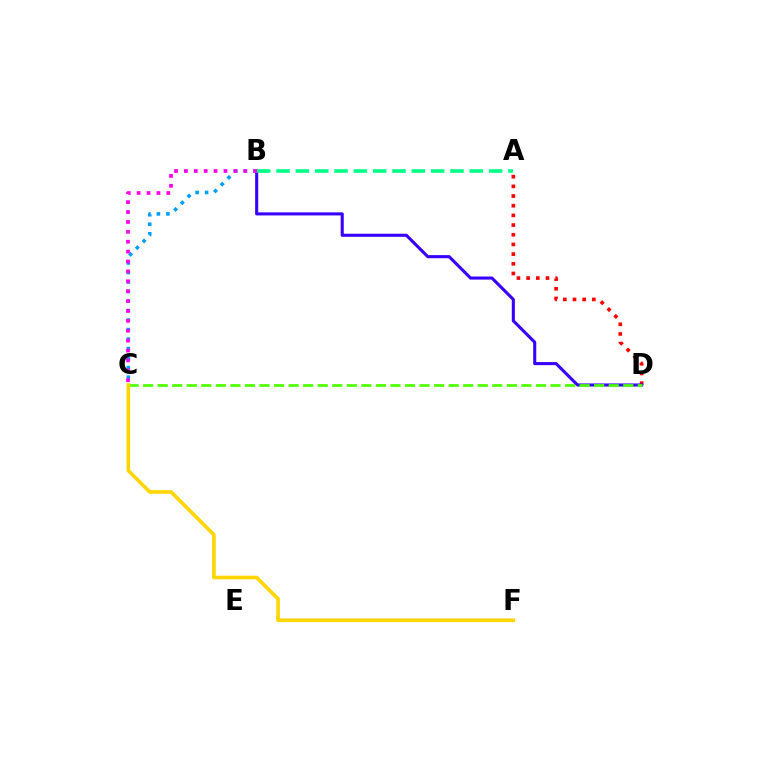{('A', 'D'): [{'color': '#ff0000', 'line_style': 'dotted', 'thickness': 2.63}], ('B', 'C'): [{'color': '#009eff', 'line_style': 'dotted', 'thickness': 2.59}, {'color': '#ff00ed', 'line_style': 'dotted', 'thickness': 2.69}], ('B', 'D'): [{'color': '#3700ff', 'line_style': 'solid', 'thickness': 2.22}], ('C', 'D'): [{'color': '#4fff00', 'line_style': 'dashed', 'thickness': 1.98}], ('A', 'B'): [{'color': '#00ff86', 'line_style': 'dashed', 'thickness': 2.62}], ('C', 'F'): [{'color': '#ffd500', 'line_style': 'solid', 'thickness': 2.6}]}